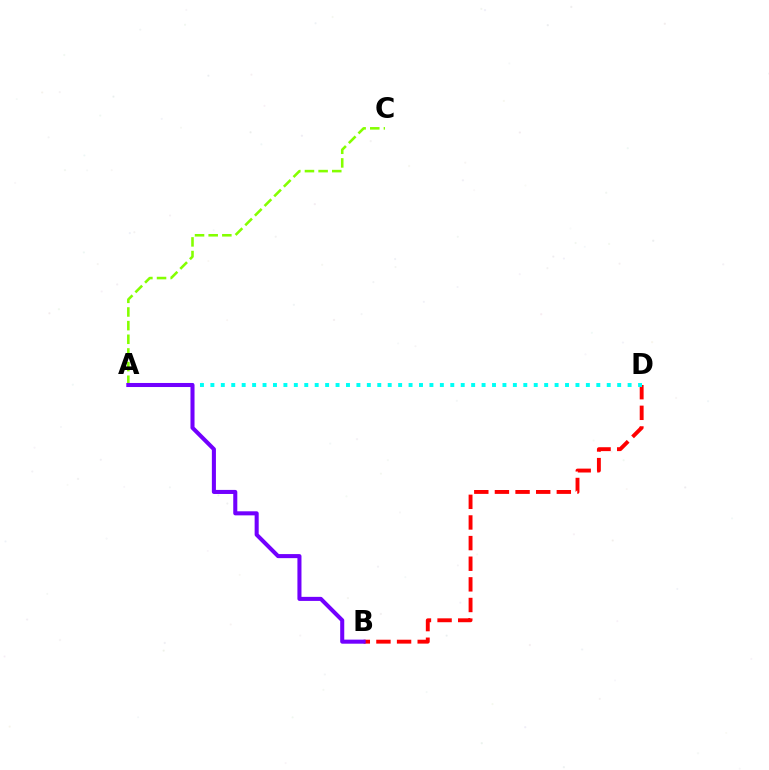{('B', 'D'): [{'color': '#ff0000', 'line_style': 'dashed', 'thickness': 2.8}], ('A', 'C'): [{'color': '#84ff00', 'line_style': 'dashed', 'thickness': 1.85}], ('A', 'D'): [{'color': '#00fff6', 'line_style': 'dotted', 'thickness': 2.83}], ('A', 'B'): [{'color': '#7200ff', 'line_style': 'solid', 'thickness': 2.92}]}